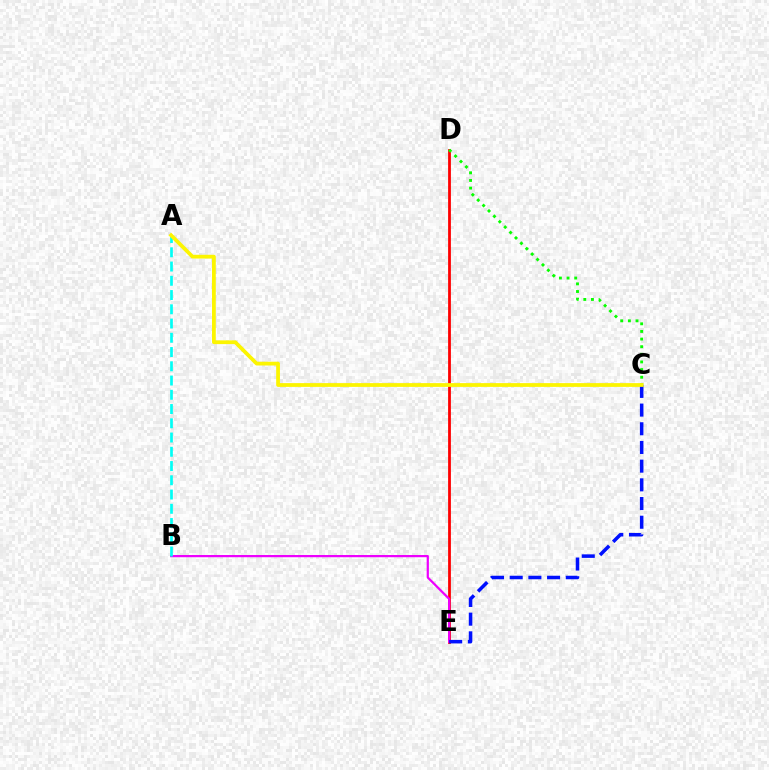{('D', 'E'): [{'color': '#ff0000', 'line_style': 'solid', 'thickness': 2.01}], ('B', 'E'): [{'color': '#ee00ff', 'line_style': 'solid', 'thickness': 1.6}], ('C', 'D'): [{'color': '#08ff00', 'line_style': 'dotted', 'thickness': 2.07}], ('A', 'B'): [{'color': '#00fff6', 'line_style': 'dashed', 'thickness': 1.94}], ('C', 'E'): [{'color': '#0010ff', 'line_style': 'dashed', 'thickness': 2.54}], ('A', 'C'): [{'color': '#fcf500', 'line_style': 'solid', 'thickness': 2.71}]}